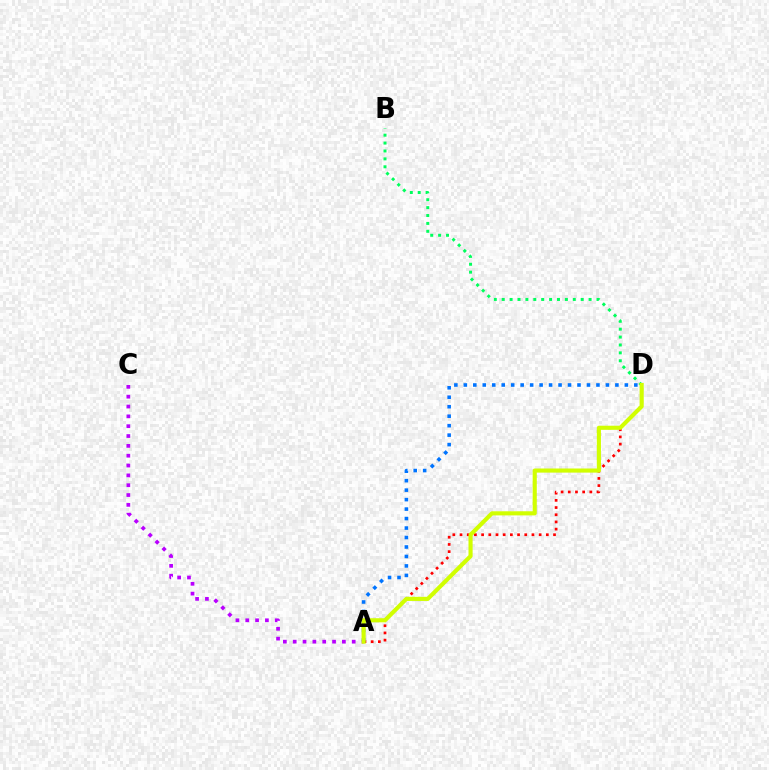{('A', 'C'): [{'color': '#b900ff', 'line_style': 'dotted', 'thickness': 2.67}], ('A', 'D'): [{'color': '#ff0000', 'line_style': 'dotted', 'thickness': 1.95}, {'color': '#0074ff', 'line_style': 'dotted', 'thickness': 2.57}, {'color': '#d1ff00', 'line_style': 'solid', 'thickness': 2.97}], ('B', 'D'): [{'color': '#00ff5c', 'line_style': 'dotted', 'thickness': 2.15}]}